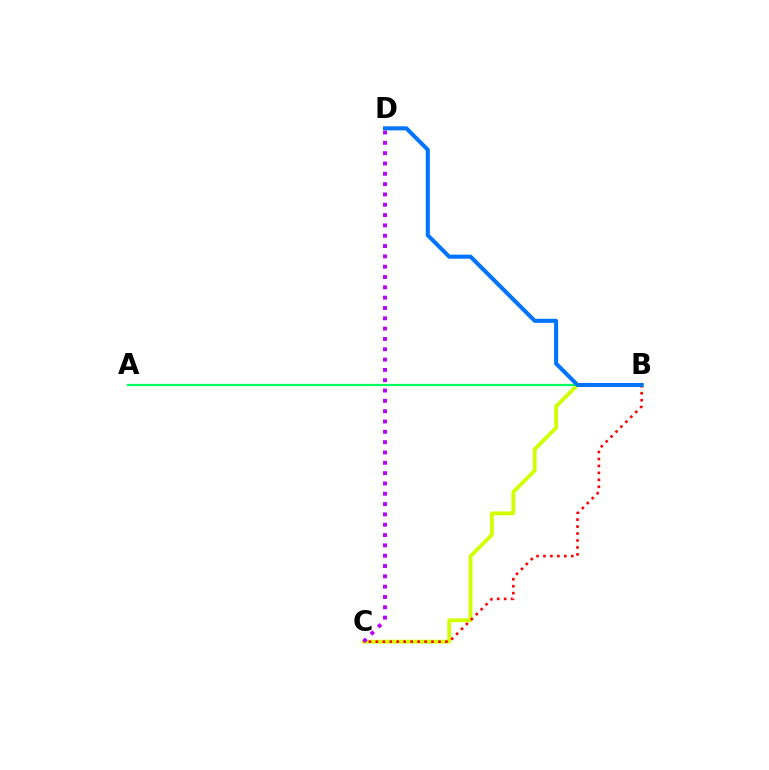{('B', 'C'): [{'color': '#d1ff00', 'line_style': 'solid', 'thickness': 2.73}, {'color': '#ff0000', 'line_style': 'dotted', 'thickness': 1.89}], ('A', 'B'): [{'color': '#00ff5c', 'line_style': 'solid', 'thickness': 1.61}], ('C', 'D'): [{'color': '#b900ff', 'line_style': 'dotted', 'thickness': 2.8}], ('B', 'D'): [{'color': '#0074ff', 'line_style': 'solid', 'thickness': 2.91}]}